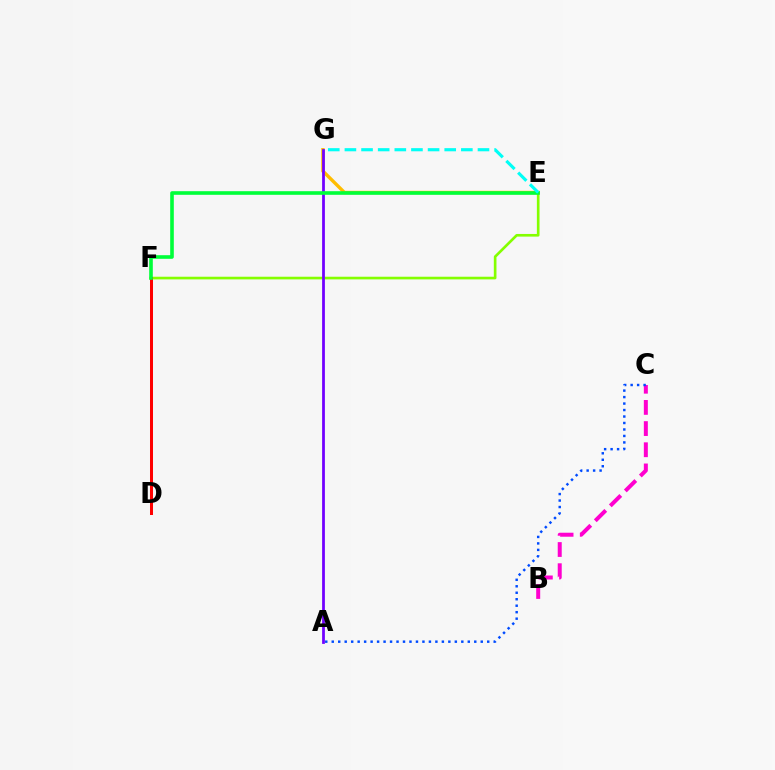{('B', 'C'): [{'color': '#ff00cf', 'line_style': 'dashed', 'thickness': 2.88}], ('E', 'F'): [{'color': '#84ff00', 'line_style': 'solid', 'thickness': 1.91}, {'color': '#00ff39', 'line_style': 'solid', 'thickness': 2.6}], ('E', 'G'): [{'color': '#ffbd00', 'line_style': 'solid', 'thickness': 2.43}, {'color': '#00fff6', 'line_style': 'dashed', 'thickness': 2.26}], ('A', 'G'): [{'color': '#7200ff', 'line_style': 'solid', 'thickness': 1.99}], ('D', 'F'): [{'color': '#ff0000', 'line_style': 'solid', 'thickness': 2.16}], ('A', 'C'): [{'color': '#004bff', 'line_style': 'dotted', 'thickness': 1.76}]}